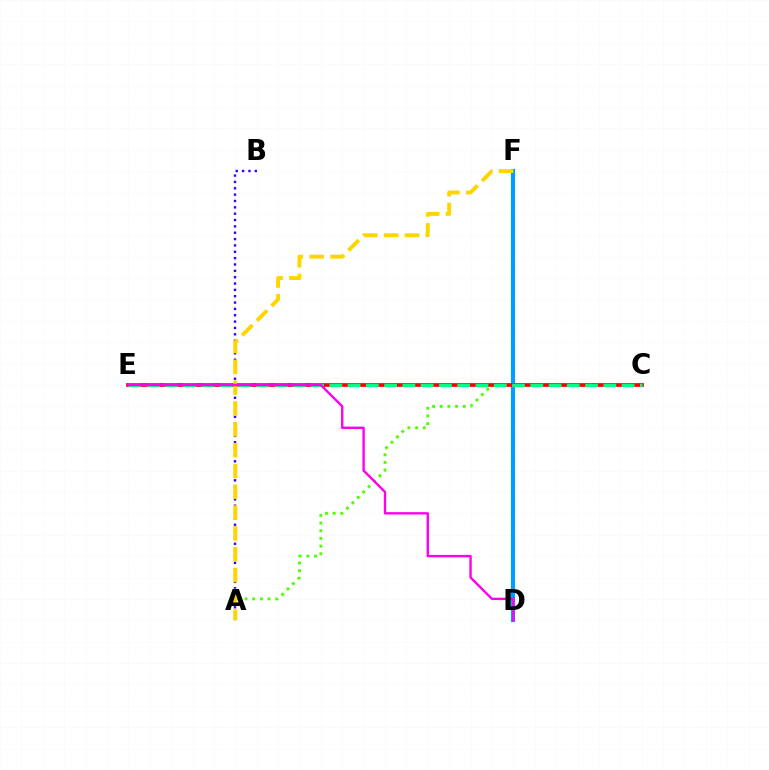{('A', 'B'): [{'color': '#3700ff', 'line_style': 'dotted', 'thickness': 1.72}], ('A', 'C'): [{'color': '#4fff00', 'line_style': 'dotted', 'thickness': 2.08}], ('D', 'F'): [{'color': '#009eff', 'line_style': 'solid', 'thickness': 3.0}], ('C', 'E'): [{'color': '#ff0000', 'line_style': 'solid', 'thickness': 2.68}, {'color': '#00ff86', 'line_style': 'dashed', 'thickness': 2.48}], ('A', 'F'): [{'color': '#ffd500', 'line_style': 'dashed', 'thickness': 2.83}], ('D', 'E'): [{'color': '#ff00ed', 'line_style': 'solid', 'thickness': 1.72}]}